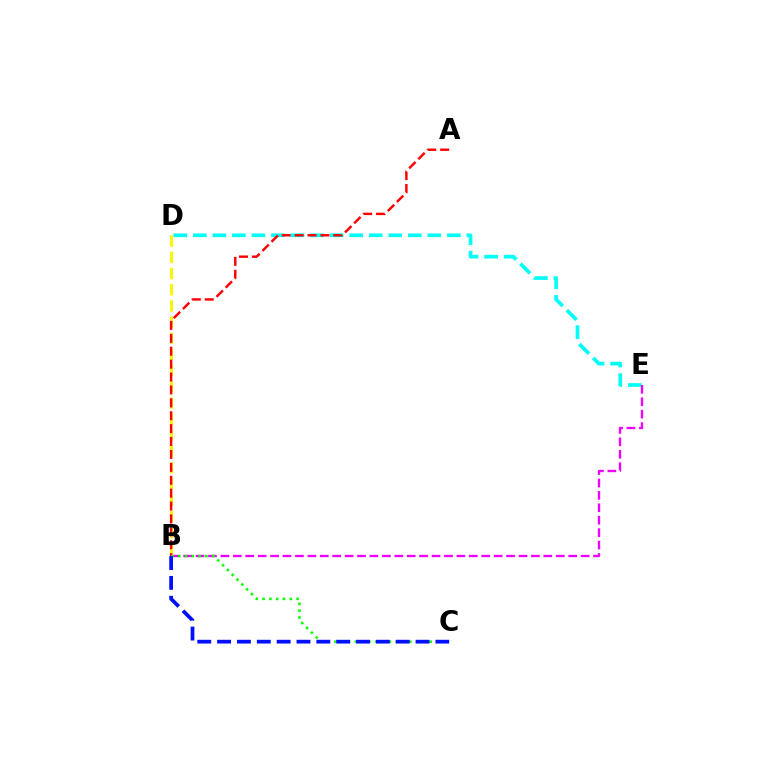{('B', 'D'): [{'color': '#fcf500', 'line_style': 'dashed', 'thickness': 2.2}], ('D', 'E'): [{'color': '#00fff6', 'line_style': 'dashed', 'thickness': 2.65}], ('A', 'B'): [{'color': '#ff0000', 'line_style': 'dashed', 'thickness': 1.75}], ('B', 'E'): [{'color': '#ee00ff', 'line_style': 'dashed', 'thickness': 1.69}], ('B', 'C'): [{'color': '#08ff00', 'line_style': 'dotted', 'thickness': 1.85}, {'color': '#0010ff', 'line_style': 'dashed', 'thickness': 2.7}]}